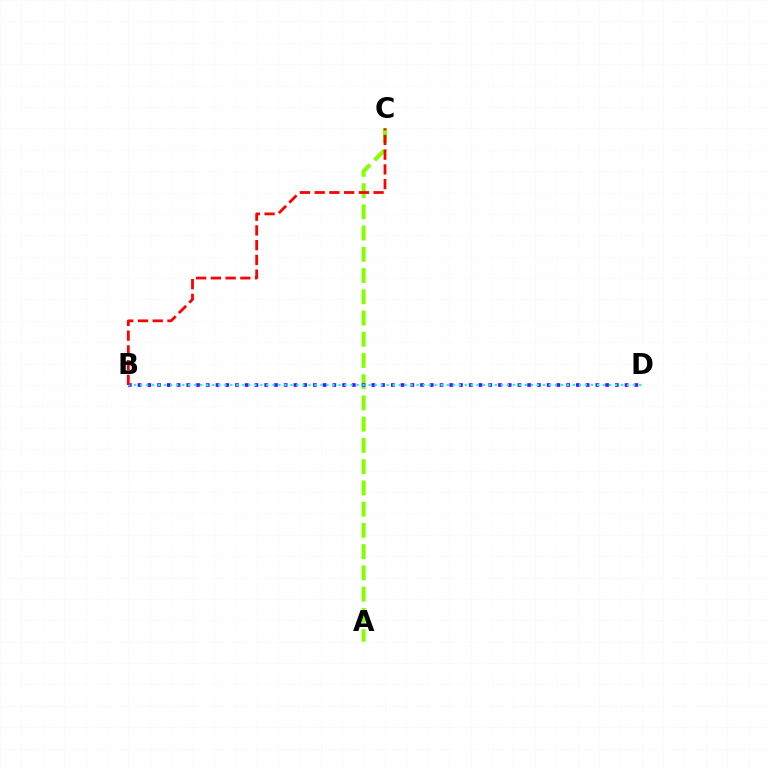{('A', 'C'): [{'color': '#84ff00', 'line_style': 'dashed', 'thickness': 2.88}], ('B', 'D'): [{'color': '#7200ff', 'line_style': 'dotted', 'thickness': 2.65}, {'color': '#00fff6', 'line_style': 'dotted', 'thickness': 1.63}], ('B', 'C'): [{'color': '#ff0000', 'line_style': 'dashed', 'thickness': 2.0}]}